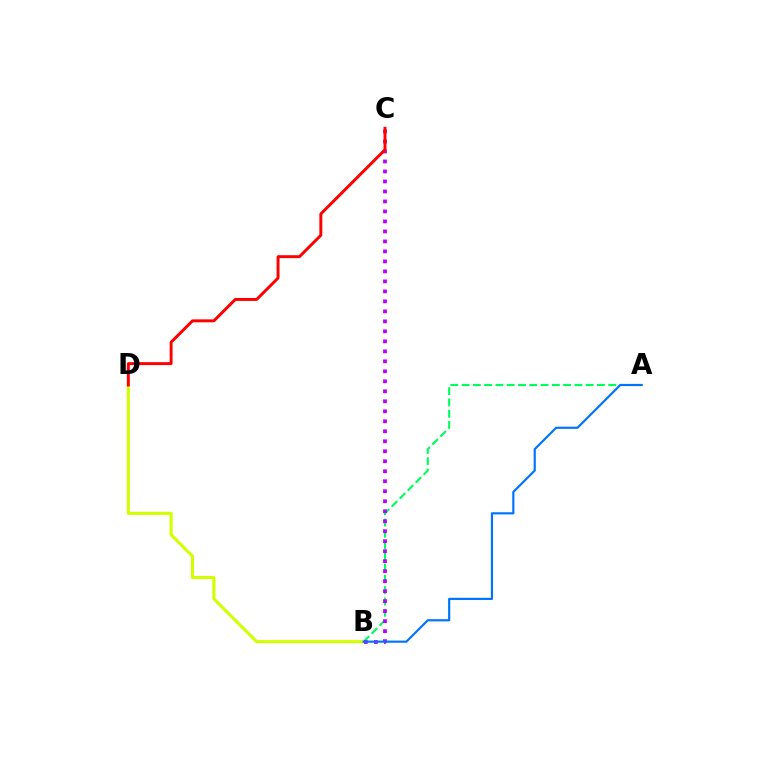{('A', 'B'): [{'color': '#00ff5c', 'line_style': 'dashed', 'thickness': 1.53}, {'color': '#0074ff', 'line_style': 'solid', 'thickness': 1.57}], ('B', 'D'): [{'color': '#d1ff00', 'line_style': 'solid', 'thickness': 2.22}], ('B', 'C'): [{'color': '#b900ff', 'line_style': 'dotted', 'thickness': 2.72}], ('C', 'D'): [{'color': '#ff0000', 'line_style': 'solid', 'thickness': 2.12}]}